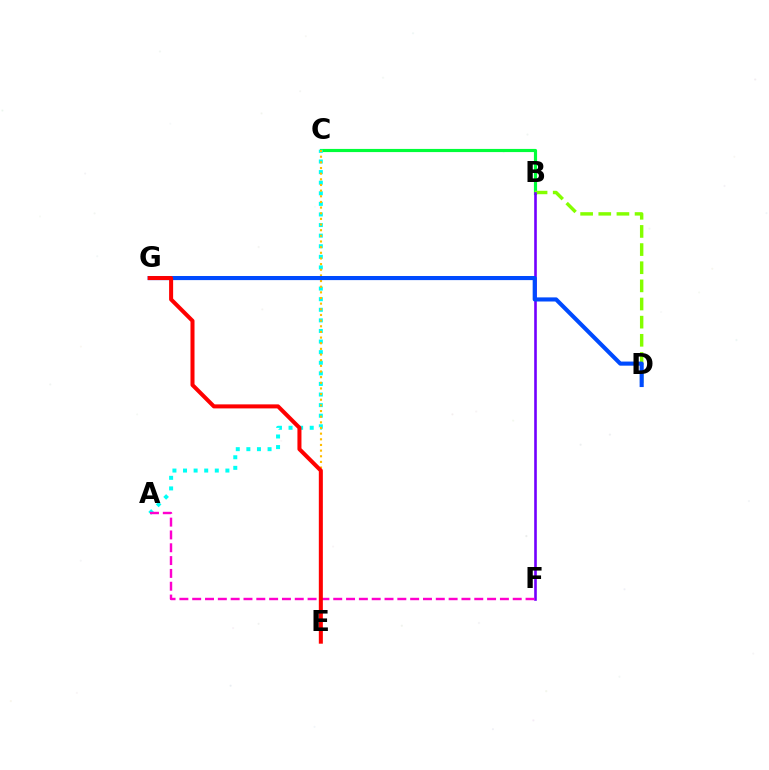{('B', 'C'): [{'color': '#00ff39', 'line_style': 'solid', 'thickness': 2.27}], ('B', 'D'): [{'color': '#84ff00', 'line_style': 'dashed', 'thickness': 2.46}], ('A', 'C'): [{'color': '#00fff6', 'line_style': 'dotted', 'thickness': 2.88}], ('C', 'E'): [{'color': '#ffbd00', 'line_style': 'dotted', 'thickness': 1.54}], ('B', 'F'): [{'color': '#7200ff', 'line_style': 'solid', 'thickness': 1.89}], ('A', 'F'): [{'color': '#ff00cf', 'line_style': 'dashed', 'thickness': 1.74}], ('D', 'G'): [{'color': '#004bff', 'line_style': 'solid', 'thickness': 2.96}], ('E', 'G'): [{'color': '#ff0000', 'line_style': 'solid', 'thickness': 2.9}]}